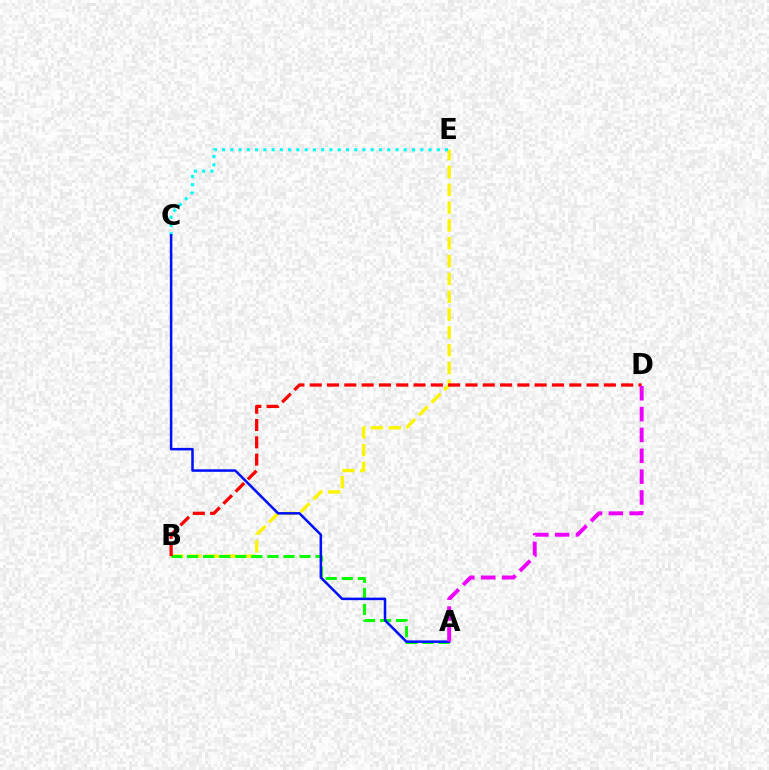{('B', 'E'): [{'color': '#fcf500', 'line_style': 'dashed', 'thickness': 2.42}], ('C', 'E'): [{'color': '#00fff6', 'line_style': 'dotted', 'thickness': 2.24}], ('A', 'B'): [{'color': '#08ff00', 'line_style': 'dashed', 'thickness': 2.18}], ('A', 'C'): [{'color': '#0010ff', 'line_style': 'solid', 'thickness': 1.82}], ('B', 'D'): [{'color': '#ff0000', 'line_style': 'dashed', 'thickness': 2.35}], ('A', 'D'): [{'color': '#ee00ff', 'line_style': 'dashed', 'thickness': 2.83}]}